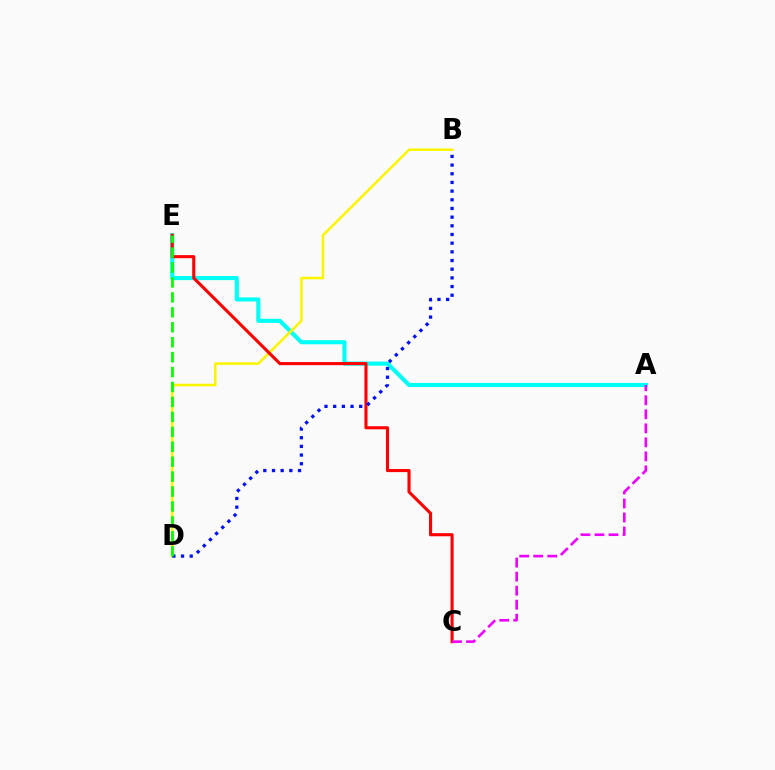{('A', 'E'): [{'color': '#00fff6', 'line_style': 'solid', 'thickness': 2.97}], ('B', 'D'): [{'color': '#fcf500', 'line_style': 'solid', 'thickness': 1.84}, {'color': '#0010ff', 'line_style': 'dotted', 'thickness': 2.36}], ('C', 'E'): [{'color': '#ff0000', 'line_style': 'solid', 'thickness': 2.23}], ('A', 'C'): [{'color': '#ee00ff', 'line_style': 'dashed', 'thickness': 1.9}], ('D', 'E'): [{'color': '#08ff00', 'line_style': 'dashed', 'thickness': 2.03}]}